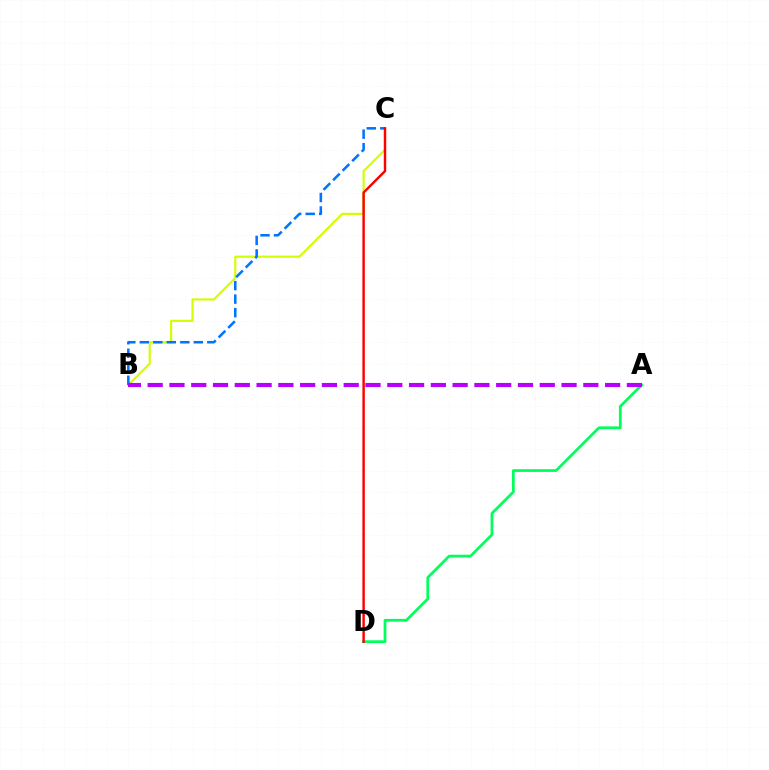{('B', 'C'): [{'color': '#d1ff00', 'line_style': 'solid', 'thickness': 1.55}, {'color': '#0074ff', 'line_style': 'dashed', 'thickness': 1.84}], ('A', 'D'): [{'color': '#00ff5c', 'line_style': 'solid', 'thickness': 1.99}], ('C', 'D'): [{'color': '#ff0000', 'line_style': 'solid', 'thickness': 1.75}], ('A', 'B'): [{'color': '#b900ff', 'line_style': 'dashed', 'thickness': 2.96}]}